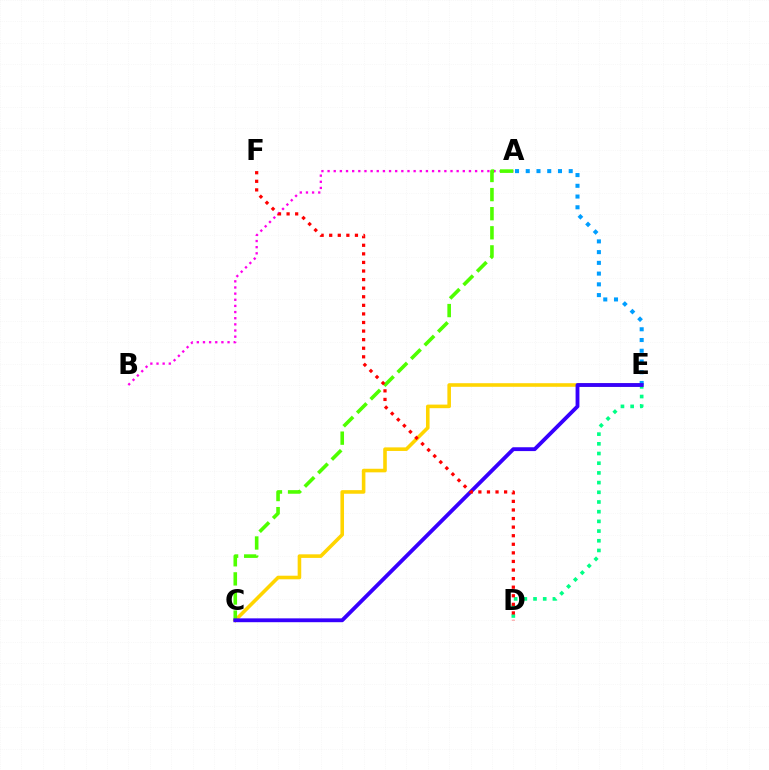{('A', 'B'): [{'color': '#ff00ed', 'line_style': 'dotted', 'thickness': 1.67}], ('C', 'E'): [{'color': '#ffd500', 'line_style': 'solid', 'thickness': 2.58}, {'color': '#3700ff', 'line_style': 'solid', 'thickness': 2.76}], ('A', 'C'): [{'color': '#4fff00', 'line_style': 'dashed', 'thickness': 2.59}], ('D', 'E'): [{'color': '#00ff86', 'line_style': 'dotted', 'thickness': 2.63}], ('A', 'E'): [{'color': '#009eff', 'line_style': 'dotted', 'thickness': 2.92}], ('D', 'F'): [{'color': '#ff0000', 'line_style': 'dotted', 'thickness': 2.33}]}